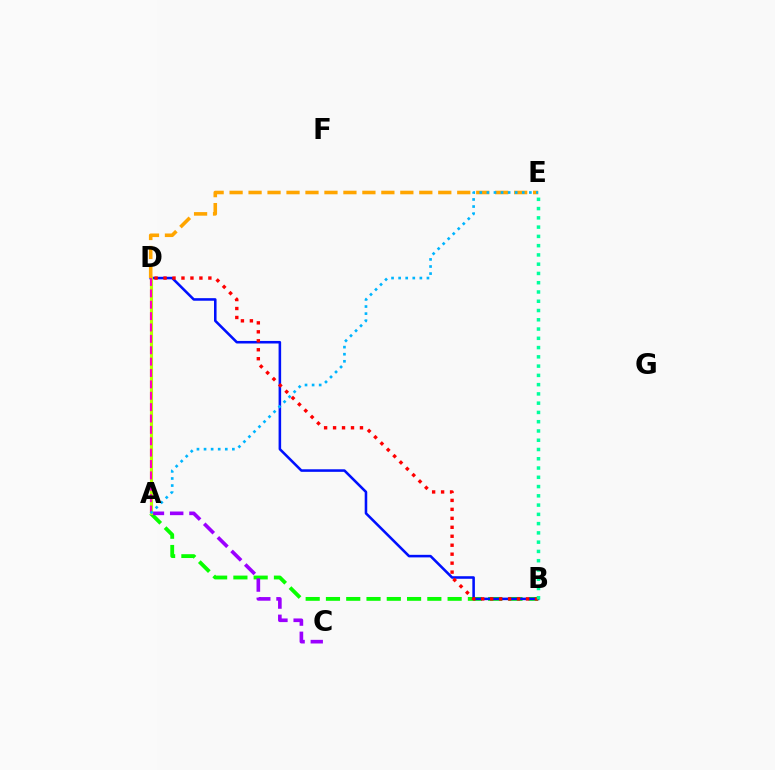{('A', 'B'): [{'color': '#08ff00', 'line_style': 'dashed', 'thickness': 2.75}], ('A', 'C'): [{'color': '#9b00ff', 'line_style': 'dashed', 'thickness': 2.62}], ('B', 'D'): [{'color': '#0010ff', 'line_style': 'solid', 'thickness': 1.84}, {'color': '#ff0000', 'line_style': 'dotted', 'thickness': 2.44}], ('A', 'D'): [{'color': '#b3ff00', 'line_style': 'solid', 'thickness': 2.25}, {'color': '#ff00bd', 'line_style': 'dashed', 'thickness': 1.55}], ('D', 'E'): [{'color': '#ffa500', 'line_style': 'dashed', 'thickness': 2.58}], ('B', 'E'): [{'color': '#00ff9d', 'line_style': 'dotted', 'thickness': 2.52}], ('A', 'E'): [{'color': '#00b5ff', 'line_style': 'dotted', 'thickness': 1.92}]}